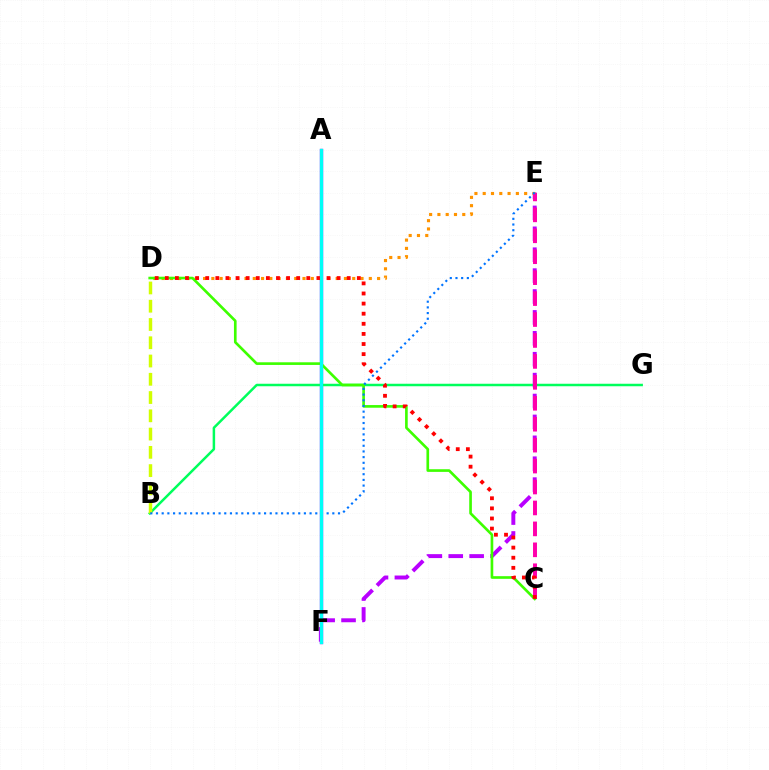{('A', 'F'): [{'color': '#2500ff', 'line_style': 'solid', 'thickness': 2.38}, {'color': '#00fff6', 'line_style': 'solid', 'thickness': 2.27}], ('B', 'G'): [{'color': '#00ff5c', 'line_style': 'solid', 'thickness': 1.79}], ('B', 'D'): [{'color': '#d1ff00', 'line_style': 'dashed', 'thickness': 2.48}], ('E', 'F'): [{'color': '#b900ff', 'line_style': 'dashed', 'thickness': 2.84}], ('D', 'E'): [{'color': '#ff9400', 'line_style': 'dotted', 'thickness': 2.25}], ('C', 'E'): [{'color': '#ff00ac', 'line_style': 'dashed', 'thickness': 2.84}], ('C', 'D'): [{'color': '#3dff00', 'line_style': 'solid', 'thickness': 1.91}, {'color': '#ff0000', 'line_style': 'dotted', 'thickness': 2.75}], ('B', 'E'): [{'color': '#0074ff', 'line_style': 'dotted', 'thickness': 1.55}]}